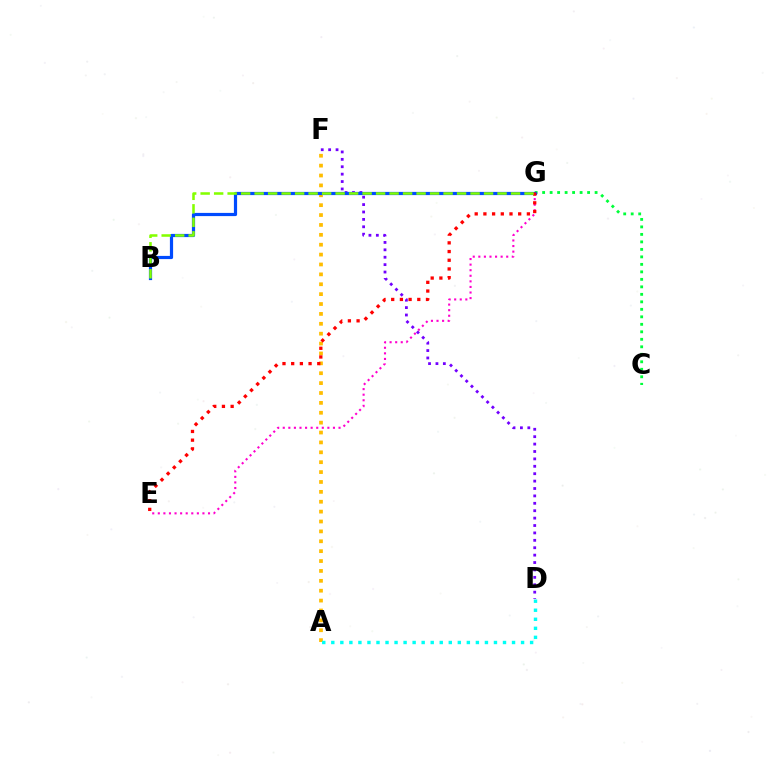{('D', 'F'): [{'color': '#7200ff', 'line_style': 'dotted', 'thickness': 2.01}], ('C', 'G'): [{'color': '#00ff39', 'line_style': 'dotted', 'thickness': 2.04}], ('A', 'F'): [{'color': '#ffbd00', 'line_style': 'dotted', 'thickness': 2.69}], ('E', 'G'): [{'color': '#ff00cf', 'line_style': 'dotted', 'thickness': 1.52}, {'color': '#ff0000', 'line_style': 'dotted', 'thickness': 2.36}], ('A', 'D'): [{'color': '#00fff6', 'line_style': 'dotted', 'thickness': 2.46}], ('B', 'G'): [{'color': '#004bff', 'line_style': 'solid', 'thickness': 2.3}, {'color': '#84ff00', 'line_style': 'dashed', 'thickness': 1.83}]}